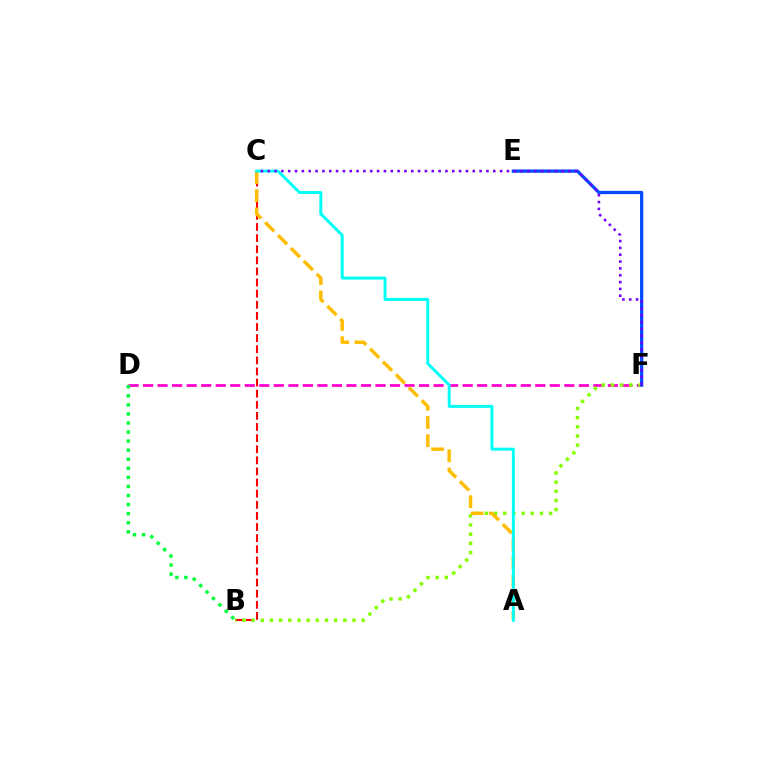{('D', 'F'): [{'color': '#ff00cf', 'line_style': 'dashed', 'thickness': 1.97}], ('B', 'C'): [{'color': '#ff0000', 'line_style': 'dashed', 'thickness': 1.51}], ('B', 'F'): [{'color': '#84ff00', 'line_style': 'dotted', 'thickness': 2.49}], ('E', 'F'): [{'color': '#004bff', 'line_style': 'solid', 'thickness': 2.35}], ('B', 'D'): [{'color': '#00ff39', 'line_style': 'dotted', 'thickness': 2.46}], ('A', 'C'): [{'color': '#ffbd00', 'line_style': 'dashed', 'thickness': 2.48}, {'color': '#00fff6', 'line_style': 'solid', 'thickness': 2.12}], ('C', 'F'): [{'color': '#7200ff', 'line_style': 'dotted', 'thickness': 1.86}]}